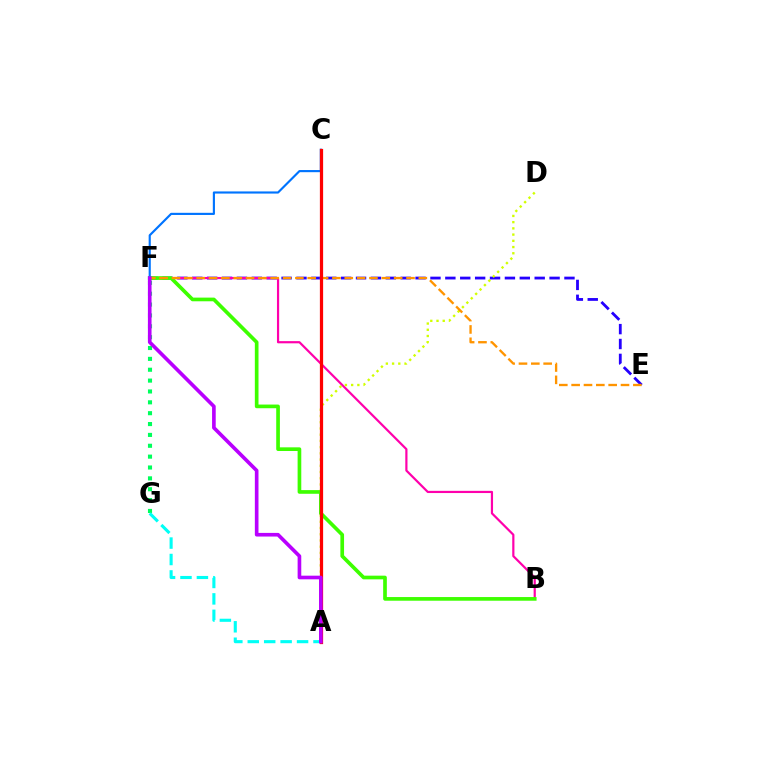{('E', 'F'): [{'color': '#2500ff', 'line_style': 'dashed', 'thickness': 2.02}, {'color': '#ff9400', 'line_style': 'dashed', 'thickness': 1.68}], ('F', 'G'): [{'color': '#00ff5c', 'line_style': 'dotted', 'thickness': 2.95}], ('A', 'G'): [{'color': '#00fff6', 'line_style': 'dashed', 'thickness': 2.23}], ('B', 'F'): [{'color': '#ff00ac', 'line_style': 'solid', 'thickness': 1.58}, {'color': '#3dff00', 'line_style': 'solid', 'thickness': 2.64}], ('A', 'D'): [{'color': '#d1ff00', 'line_style': 'dotted', 'thickness': 1.69}], ('C', 'F'): [{'color': '#0074ff', 'line_style': 'solid', 'thickness': 1.55}], ('A', 'C'): [{'color': '#ff0000', 'line_style': 'solid', 'thickness': 2.33}], ('A', 'F'): [{'color': '#b900ff', 'line_style': 'solid', 'thickness': 2.62}]}